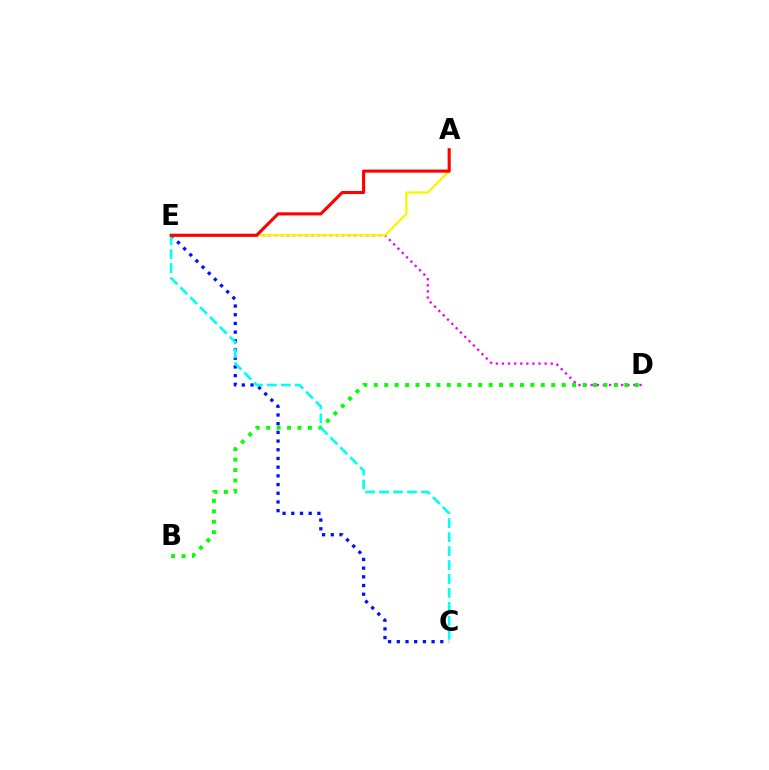{('C', 'E'): [{'color': '#0010ff', 'line_style': 'dotted', 'thickness': 2.36}, {'color': '#00fff6', 'line_style': 'dashed', 'thickness': 1.9}], ('D', 'E'): [{'color': '#ee00ff', 'line_style': 'dotted', 'thickness': 1.66}], ('B', 'D'): [{'color': '#08ff00', 'line_style': 'dotted', 'thickness': 2.84}], ('A', 'E'): [{'color': '#fcf500', 'line_style': 'solid', 'thickness': 1.66}, {'color': '#ff0000', 'line_style': 'solid', 'thickness': 2.23}]}